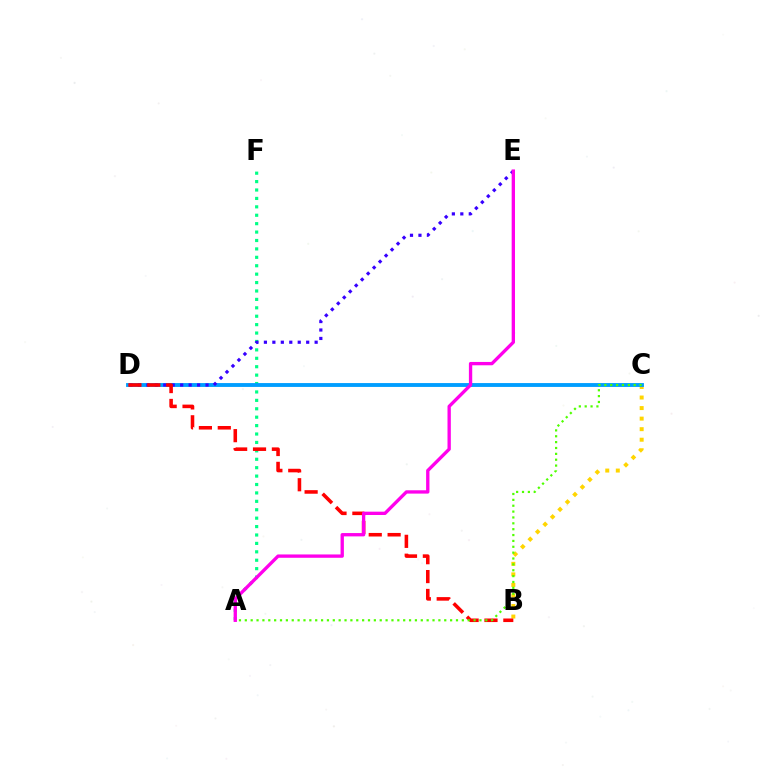{('B', 'C'): [{'color': '#ffd500', 'line_style': 'dotted', 'thickness': 2.86}], ('A', 'F'): [{'color': '#00ff86', 'line_style': 'dotted', 'thickness': 2.29}], ('C', 'D'): [{'color': '#009eff', 'line_style': 'solid', 'thickness': 2.78}], ('D', 'E'): [{'color': '#3700ff', 'line_style': 'dotted', 'thickness': 2.3}], ('B', 'D'): [{'color': '#ff0000', 'line_style': 'dashed', 'thickness': 2.56}], ('A', 'E'): [{'color': '#ff00ed', 'line_style': 'solid', 'thickness': 2.4}], ('A', 'C'): [{'color': '#4fff00', 'line_style': 'dotted', 'thickness': 1.59}]}